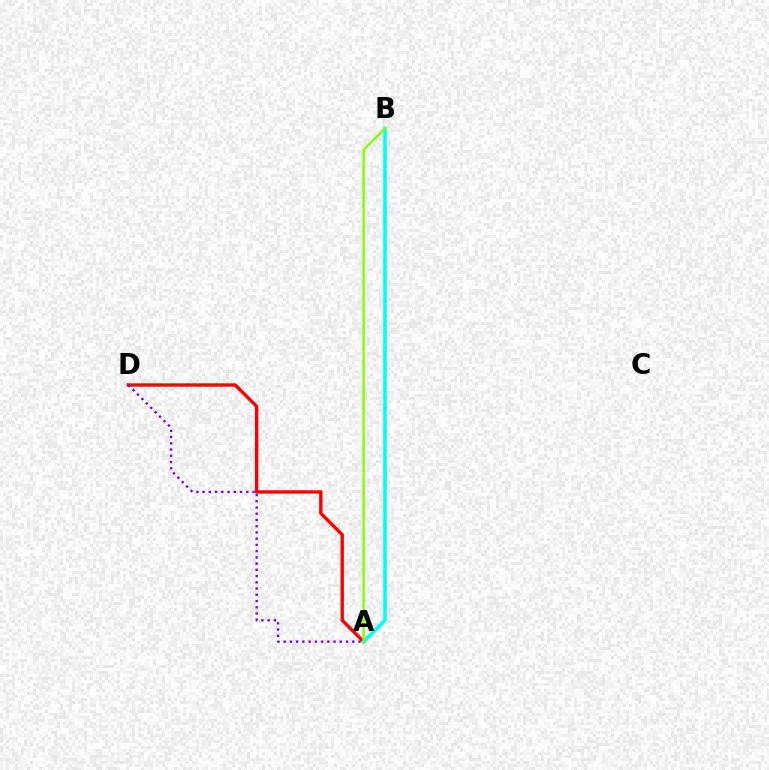{('A', 'D'): [{'color': '#ff0000', 'line_style': 'solid', 'thickness': 2.42}, {'color': '#7200ff', 'line_style': 'dotted', 'thickness': 1.69}], ('A', 'B'): [{'color': '#00fff6', 'line_style': 'solid', 'thickness': 2.57}, {'color': '#84ff00', 'line_style': 'solid', 'thickness': 1.71}]}